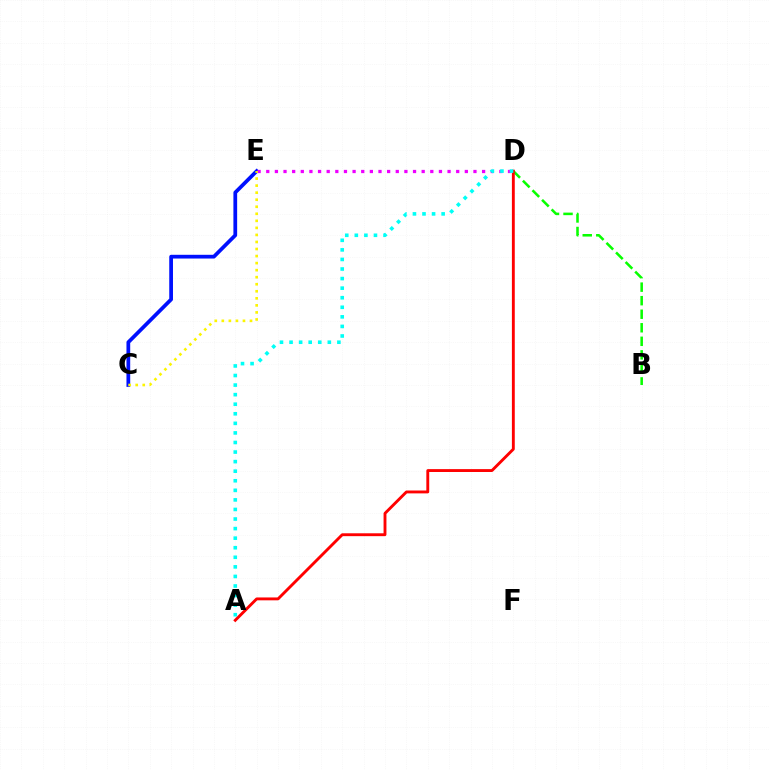{('C', 'E'): [{'color': '#0010ff', 'line_style': 'solid', 'thickness': 2.69}, {'color': '#fcf500', 'line_style': 'dotted', 'thickness': 1.91}], ('D', 'E'): [{'color': '#ee00ff', 'line_style': 'dotted', 'thickness': 2.35}], ('B', 'D'): [{'color': '#08ff00', 'line_style': 'dashed', 'thickness': 1.84}], ('A', 'D'): [{'color': '#ff0000', 'line_style': 'solid', 'thickness': 2.07}, {'color': '#00fff6', 'line_style': 'dotted', 'thickness': 2.6}]}